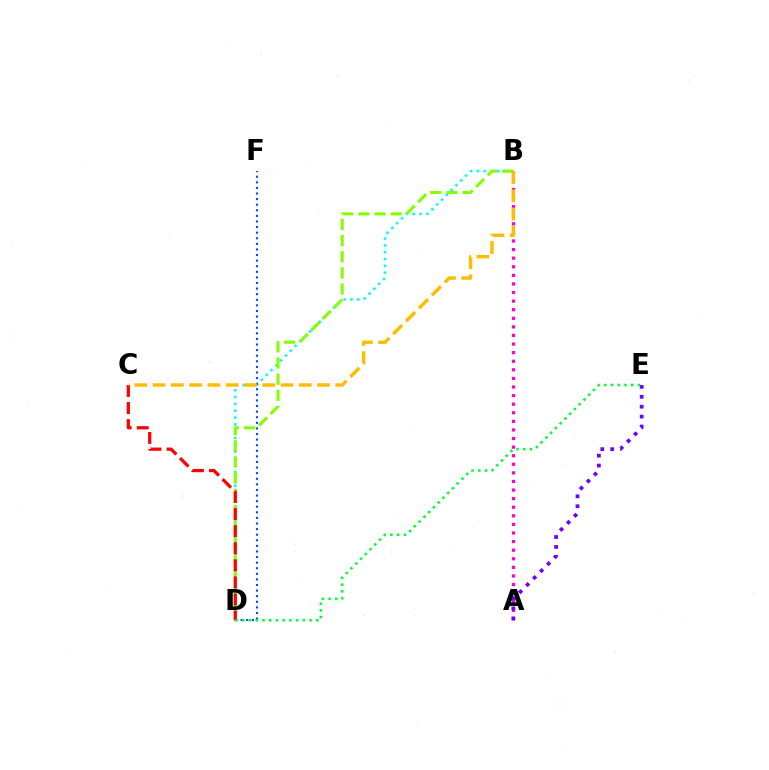{('A', 'B'): [{'color': '#ff00cf', 'line_style': 'dotted', 'thickness': 2.33}], ('A', 'E'): [{'color': '#7200ff', 'line_style': 'dotted', 'thickness': 2.69}], ('B', 'D'): [{'color': '#00fff6', 'line_style': 'dotted', 'thickness': 1.85}, {'color': '#84ff00', 'line_style': 'dashed', 'thickness': 2.19}], ('D', 'F'): [{'color': '#004bff', 'line_style': 'dotted', 'thickness': 1.52}], ('C', 'D'): [{'color': '#ff0000', 'line_style': 'dashed', 'thickness': 2.32}], ('D', 'E'): [{'color': '#00ff39', 'line_style': 'dotted', 'thickness': 1.83}], ('B', 'C'): [{'color': '#ffbd00', 'line_style': 'dashed', 'thickness': 2.48}]}